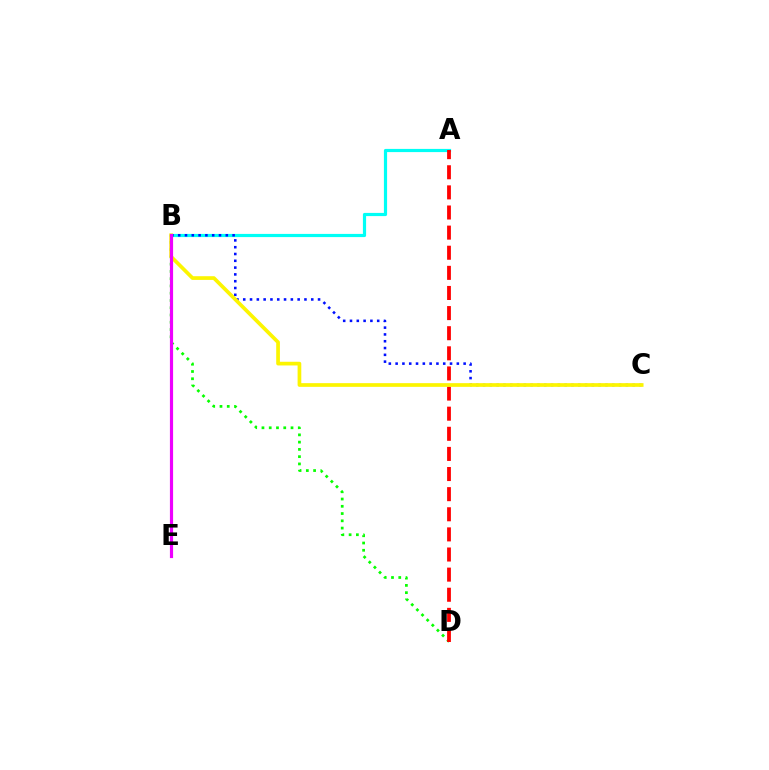{('B', 'D'): [{'color': '#08ff00', 'line_style': 'dotted', 'thickness': 1.97}], ('A', 'B'): [{'color': '#00fff6', 'line_style': 'solid', 'thickness': 2.29}], ('A', 'D'): [{'color': '#ff0000', 'line_style': 'dashed', 'thickness': 2.73}], ('B', 'C'): [{'color': '#0010ff', 'line_style': 'dotted', 'thickness': 1.85}, {'color': '#fcf500', 'line_style': 'solid', 'thickness': 2.66}], ('B', 'E'): [{'color': '#ee00ff', 'line_style': 'solid', 'thickness': 2.29}]}